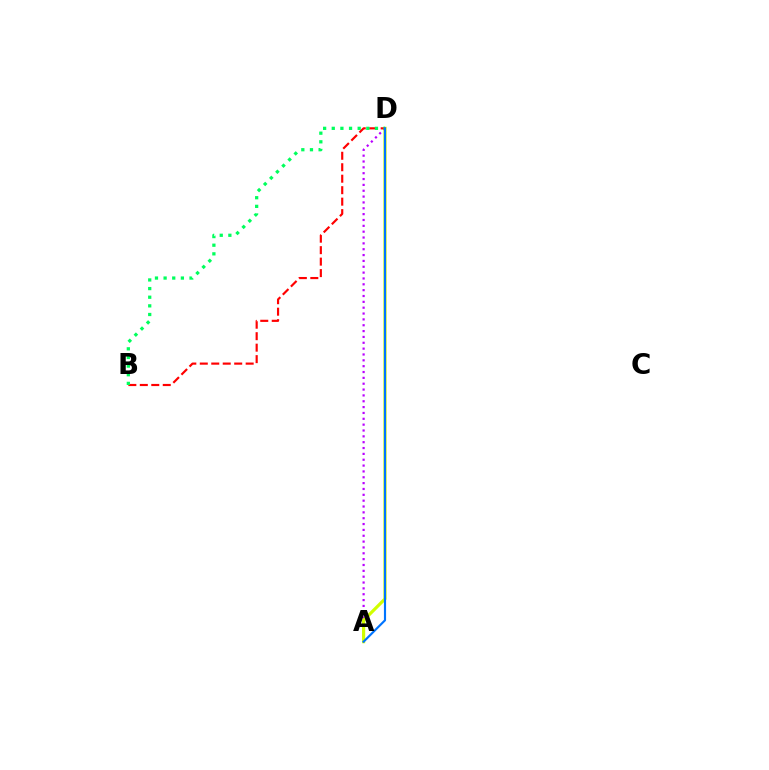{('A', 'D'): [{'color': '#b900ff', 'line_style': 'dotted', 'thickness': 1.59}, {'color': '#d1ff00', 'line_style': 'solid', 'thickness': 2.28}, {'color': '#0074ff', 'line_style': 'solid', 'thickness': 1.55}], ('B', 'D'): [{'color': '#ff0000', 'line_style': 'dashed', 'thickness': 1.56}, {'color': '#00ff5c', 'line_style': 'dotted', 'thickness': 2.35}]}